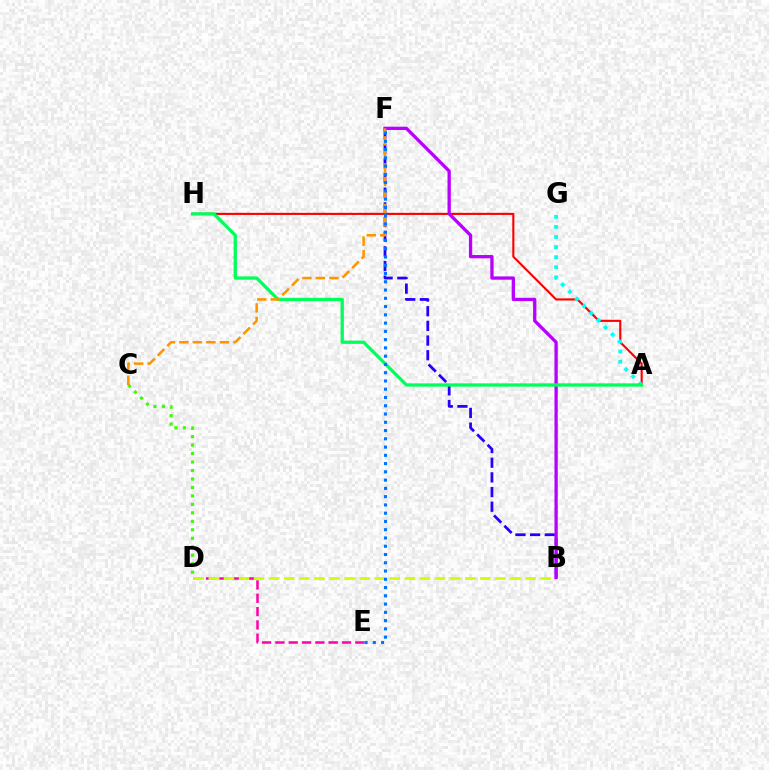{('D', 'E'): [{'color': '#ff00ac', 'line_style': 'dashed', 'thickness': 1.81}], ('C', 'D'): [{'color': '#3dff00', 'line_style': 'dotted', 'thickness': 2.3}], ('B', 'F'): [{'color': '#2500ff', 'line_style': 'dashed', 'thickness': 1.99}, {'color': '#b900ff', 'line_style': 'solid', 'thickness': 2.37}], ('B', 'D'): [{'color': '#d1ff00', 'line_style': 'dashed', 'thickness': 2.05}], ('A', 'H'): [{'color': '#ff0000', 'line_style': 'solid', 'thickness': 1.53}, {'color': '#00ff5c', 'line_style': 'solid', 'thickness': 2.36}], ('A', 'G'): [{'color': '#00fff6', 'line_style': 'dotted', 'thickness': 2.74}], ('C', 'F'): [{'color': '#ff9400', 'line_style': 'dashed', 'thickness': 1.84}], ('E', 'F'): [{'color': '#0074ff', 'line_style': 'dotted', 'thickness': 2.25}]}